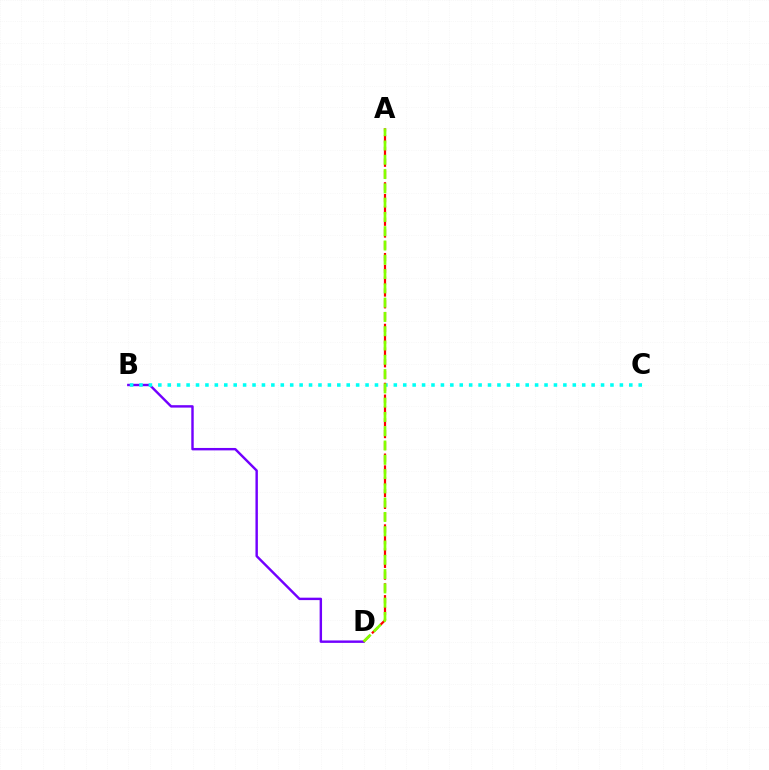{('B', 'D'): [{'color': '#7200ff', 'line_style': 'solid', 'thickness': 1.75}], ('B', 'C'): [{'color': '#00fff6', 'line_style': 'dotted', 'thickness': 2.56}], ('A', 'D'): [{'color': '#ff0000', 'line_style': 'dashed', 'thickness': 1.6}, {'color': '#84ff00', 'line_style': 'dashed', 'thickness': 1.94}]}